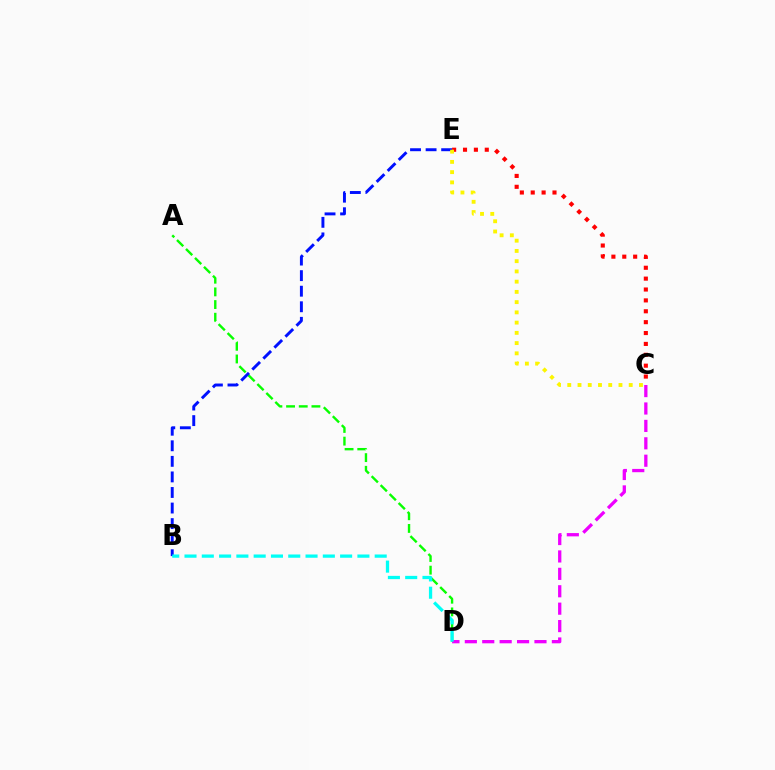{('C', 'E'): [{'color': '#ff0000', 'line_style': 'dotted', 'thickness': 2.96}, {'color': '#fcf500', 'line_style': 'dotted', 'thickness': 2.78}], ('A', 'D'): [{'color': '#08ff00', 'line_style': 'dashed', 'thickness': 1.72}], ('B', 'E'): [{'color': '#0010ff', 'line_style': 'dashed', 'thickness': 2.11}], ('C', 'D'): [{'color': '#ee00ff', 'line_style': 'dashed', 'thickness': 2.37}], ('B', 'D'): [{'color': '#00fff6', 'line_style': 'dashed', 'thickness': 2.35}]}